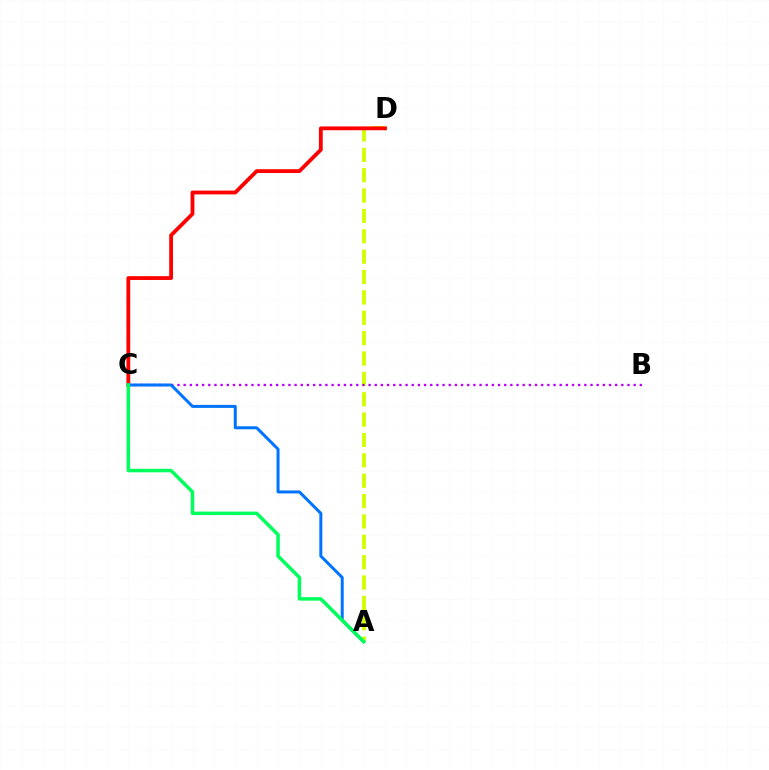{('A', 'D'): [{'color': '#d1ff00', 'line_style': 'dashed', 'thickness': 2.77}], ('C', 'D'): [{'color': '#ff0000', 'line_style': 'solid', 'thickness': 2.74}], ('B', 'C'): [{'color': '#b900ff', 'line_style': 'dotted', 'thickness': 1.67}], ('A', 'C'): [{'color': '#0074ff', 'line_style': 'solid', 'thickness': 2.16}, {'color': '#00ff5c', 'line_style': 'solid', 'thickness': 2.52}]}